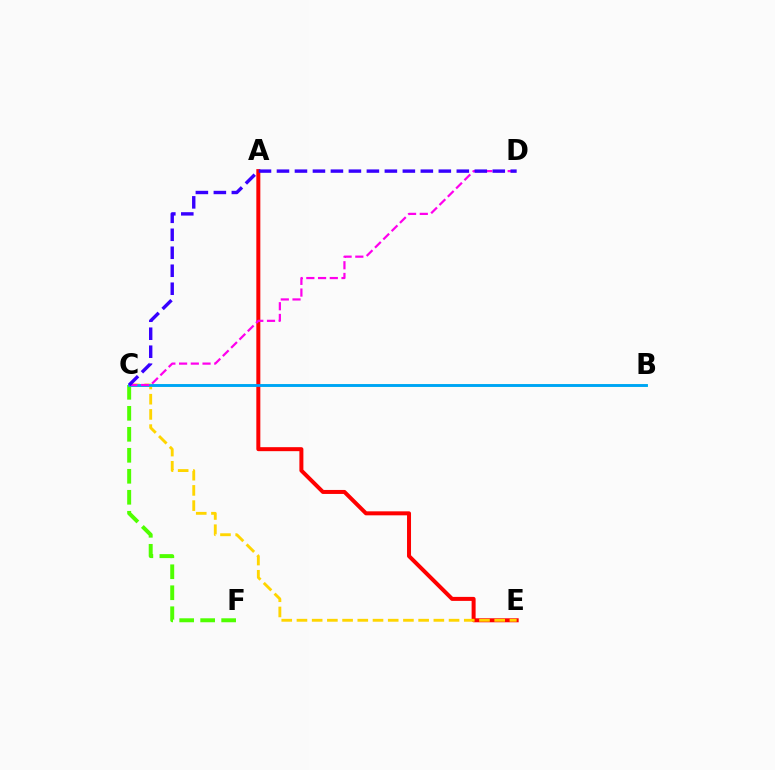{('B', 'C'): [{'color': '#00ff86', 'line_style': 'solid', 'thickness': 1.94}, {'color': '#009eff', 'line_style': 'solid', 'thickness': 1.92}], ('C', 'F'): [{'color': '#4fff00', 'line_style': 'dashed', 'thickness': 2.85}], ('A', 'E'): [{'color': '#ff0000', 'line_style': 'solid', 'thickness': 2.87}], ('C', 'E'): [{'color': '#ffd500', 'line_style': 'dashed', 'thickness': 2.07}], ('C', 'D'): [{'color': '#ff00ed', 'line_style': 'dashed', 'thickness': 1.59}, {'color': '#3700ff', 'line_style': 'dashed', 'thickness': 2.44}]}